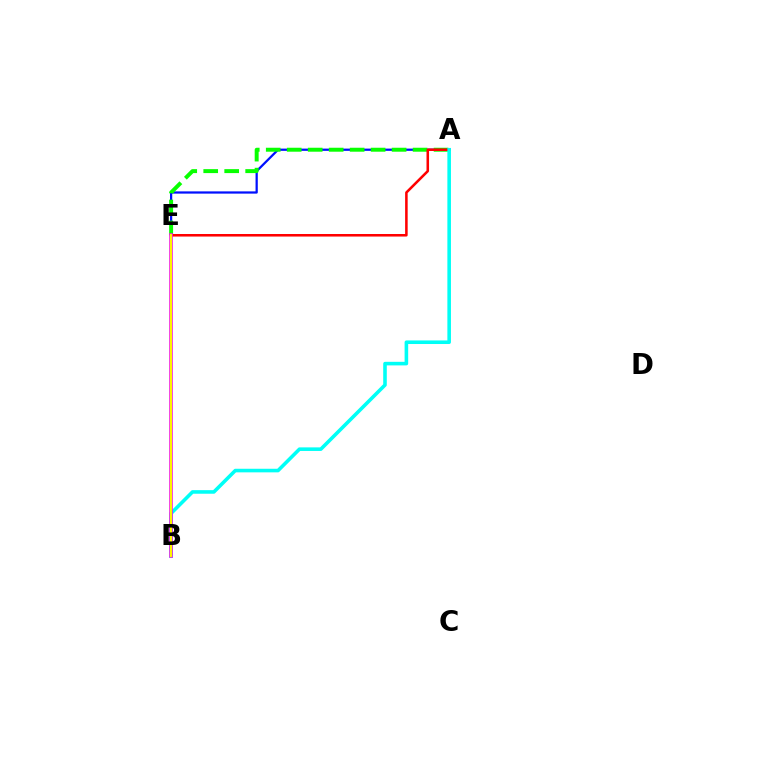{('A', 'E'): [{'color': '#0010ff', 'line_style': 'solid', 'thickness': 1.62}, {'color': '#08ff00', 'line_style': 'dashed', 'thickness': 2.85}, {'color': '#ff0000', 'line_style': 'solid', 'thickness': 1.84}], ('A', 'B'): [{'color': '#00fff6', 'line_style': 'solid', 'thickness': 2.58}], ('B', 'E'): [{'color': '#ee00ff', 'line_style': 'solid', 'thickness': 2.58}, {'color': '#fcf500', 'line_style': 'solid', 'thickness': 1.6}]}